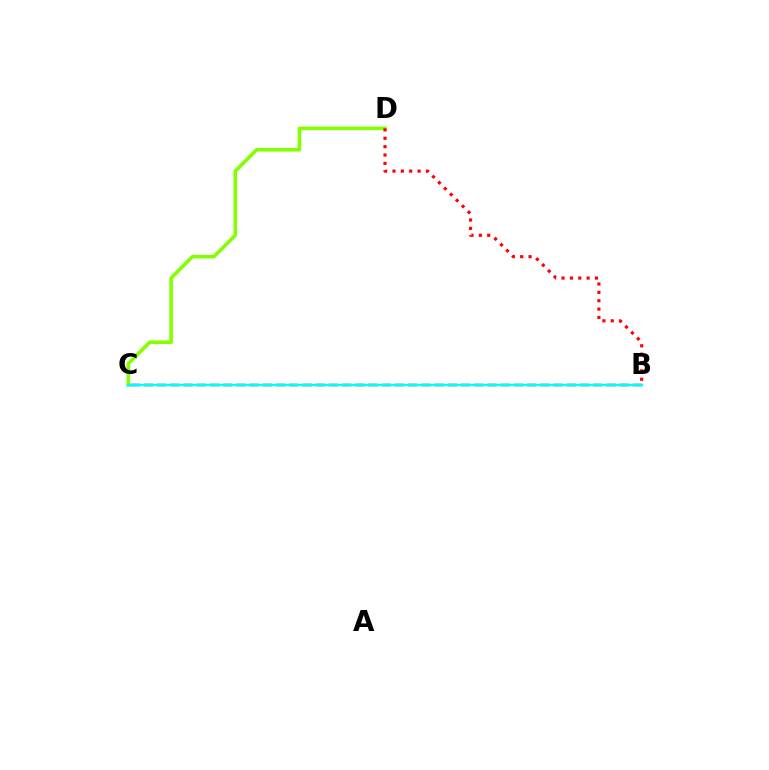{('B', 'C'): [{'color': '#7200ff', 'line_style': 'dashed', 'thickness': 1.8}, {'color': '#00fff6', 'line_style': 'solid', 'thickness': 1.77}], ('C', 'D'): [{'color': '#84ff00', 'line_style': 'solid', 'thickness': 2.6}], ('B', 'D'): [{'color': '#ff0000', 'line_style': 'dotted', 'thickness': 2.27}]}